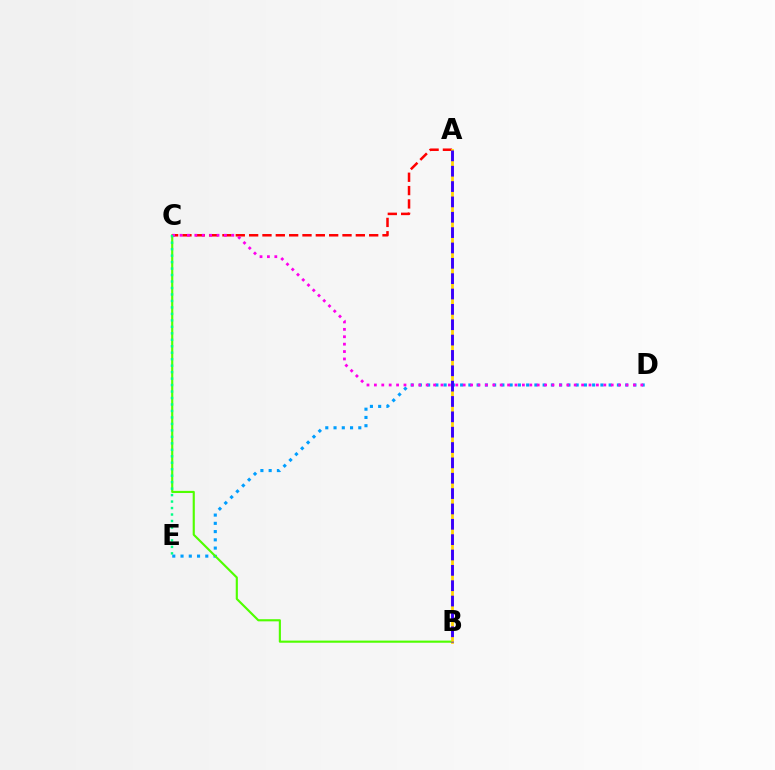{('D', 'E'): [{'color': '#009eff', 'line_style': 'dotted', 'thickness': 2.24}], ('B', 'C'): [{'color': '#4fff00', 'line_style': 'solid', 'thickness': 1.54}], ('A', 'C'): [{'color': '#ff0000', 'line_style': 'dashed', 'thickness': 1.81}], ('C', 'D'): [{'color': '#ff00ed', 'line_style': 'dotted', 'thickness': 2.01}], ('A', 'B'): [{'color': '#ffd500', 'line_style': 'solid', 'thickness': 1.99}, {'color': '#3700ff', 'line_style': 'dashed', 'thickness': 2.09}], ('C', 'E'): [{'color': '#00ff86', 'line_style': 'dotted', 'thickness': 1.76}]}